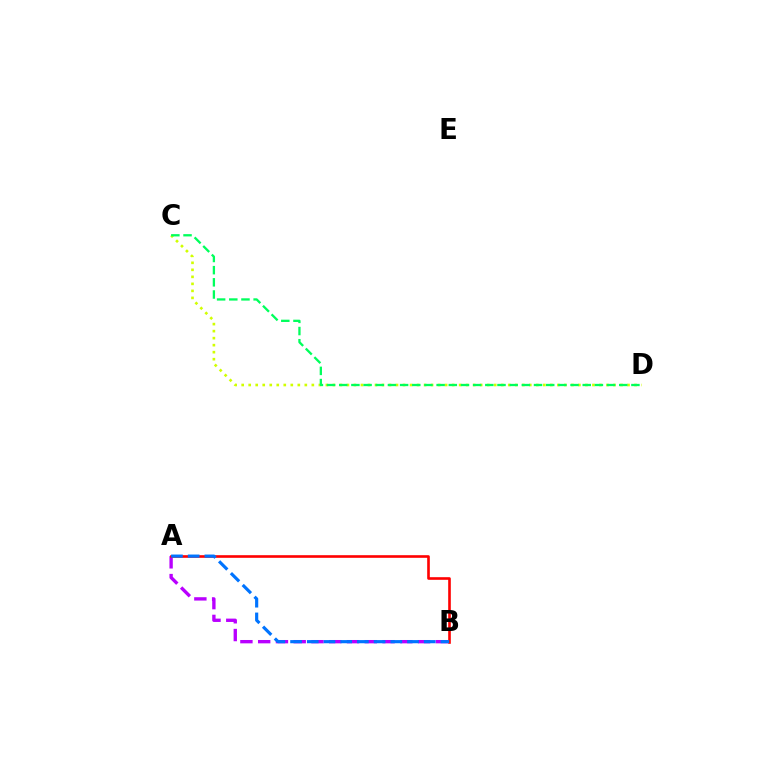{('A', 'B'): [{'color': '#b900ff', 'line_style': 'dashed', 'thickness': 2.41}, {'color': '#ff0000', 'line_style': 'solid', 'thickness': 1.89}, {'color': '#0074ff', 'line_style': 'dashed', 'thickness': 2.27}], ('C', 'D'): [{'color': '#d1ff00', 'line_style': 'dotted', 'thickness': 1.91}, {'color': '#00ff5c', 'line_style': 'dashed', 'thickness': 1.65}]}